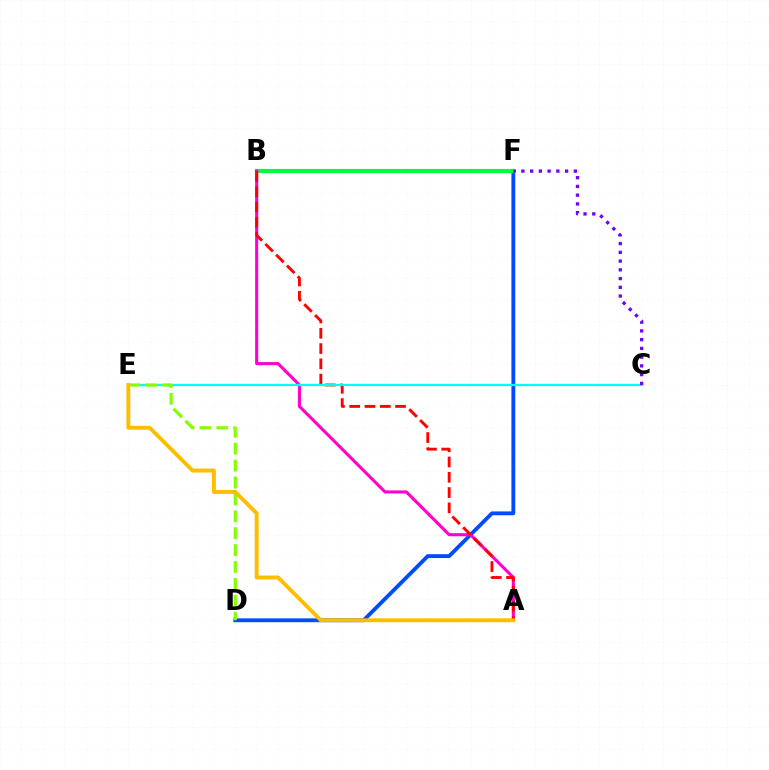{('D', 'F'): [{'color': '#004bff', 'line_style': 'solid', 'thickness': 2.76}], ('B', 'F'): [{'color': '#00ff39', 'line_style': 'solid', 'thickness': 3.0}], ('A', 'B'): [{'color': '#ff00cf', 'line_style': 'solid', 'thickness': 2.22}, {'color': '#ff0000', 'line_style': 'dashed', 'thickness': 2.08}], ('C', 'E'): [{'color': '#00fff6', 'line_style': 'solid', 'thickness': 1.63}], ('D', 'E'): [{'color': '#84ff00', 'line_style': 'dashed', 'thickness': 2.3}], ('A', 'E'): [{'color': '#ffbd00', 'line_style': 'solid', 'thickness': 2.82}], ('C', 'F'): [{'color': '#7200ff', 'line_style': 'dotted', 'thickness': 2.38}]}